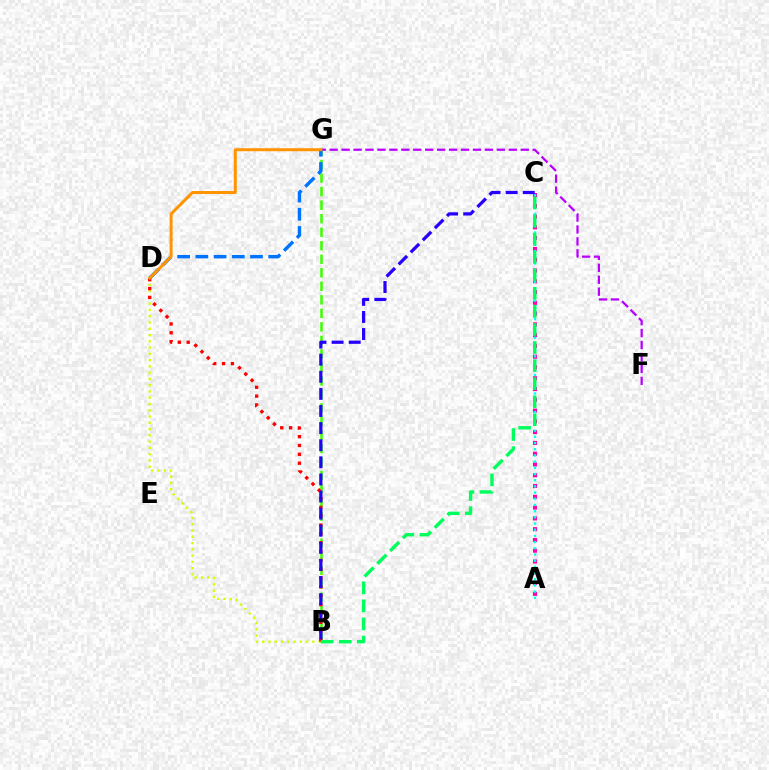{('B', 'G'): [{'color': '#3dff00', 'line_style': 'dashed', 'thickness': 1.84}], ('A', 'C'): [{'color': '#ff00ac', 'line_style': 'dotted', 'thickness': 2.93}, {'color': '#00fff6', 'line_style': 'dotted', 'thickness': 1.68}], ('B', 'D'): [{'color': '#d1ff00', 'line_style': 'dotted', 'thickness': 1.7}, {'color': '#ff0000', 'line_style': 'dotted', 'thickness': 2.4}], ('F', 'G'): [{'color': '#b900ff', 'line_style': 'dashed', 'thickness': 1.62}], ('D', 'G'): [{'color': '#0074ff', 'line_style': 'dashed', 'thickness': 2.47}, {'color': '#ff9400', 'line_style': 'solid', 'thickness': 2.15}], ('B', 'C'): [{'color': '#00ff5c', 'line_style': 'dashed', 'thickness': 2.45}, {'color': '#2500ff', 'line_style': 'dashed', 'thickness': 2.32}]}